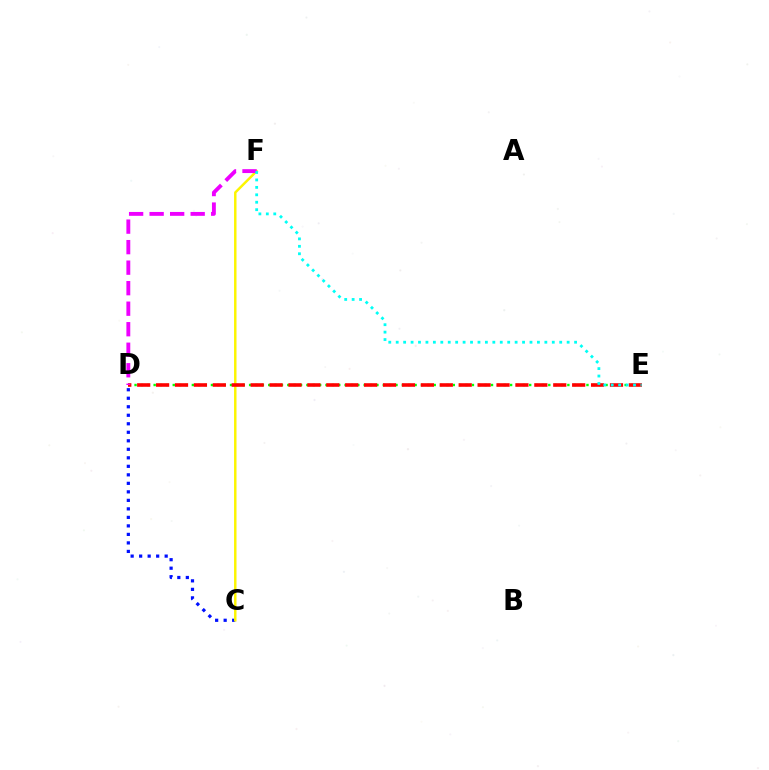{('C', 'D'): [{'color': '#0010ff', 'line_style': 'dotted', 'thickness': 2.31}], ('C', 'F'): [{'color': '#fcf500', 'line_style': 'solid', 'thickness': 1.77}], ('D', 'E'): [{'color': '#08ff00', 'line_style': 'dotted', 'thickness': 1.73}, {'color': '#ff0000', 'line_style': 'dashed', 'thickness': 2.57}], ('D', 'F'): [{'color': '#ee00ff', 'line_style': 'dashed', 'thickness': 2.79}], ('E', 'F'): [{'color': '#00fff6', 'line_style': 'dotted', 'thickness': 2.02}]}